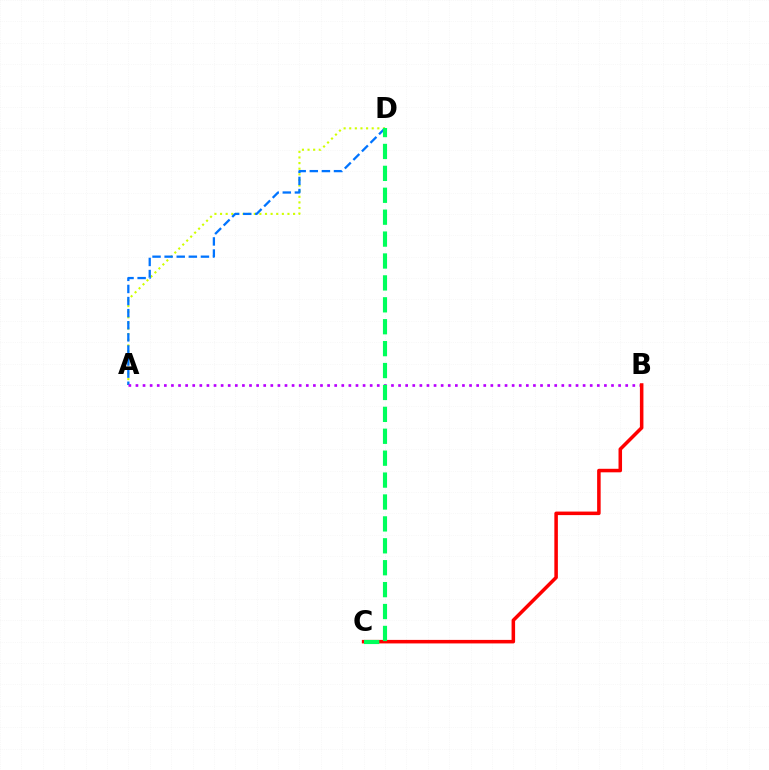{('A', 'D'): [{'color': '#d1ff00', 'line_style': 'dotted', 'thickness': 1.53}, {'color': '#0074ff', 'line_style': 'dashed', 'thickness': 1.64}], ('A', 'B'): [{'color': '#b900ff', 'line_style': 'dotted', 'thickness': 1.93}], ('B', 'C'): [{'color': '#ff0000', 'line_style': 'solid', 'thickness': 2.54}], ('C', 'D'): [{'color': '#00ff5c', 'line_style': 'dashed', 'thickness': 2.98}]}